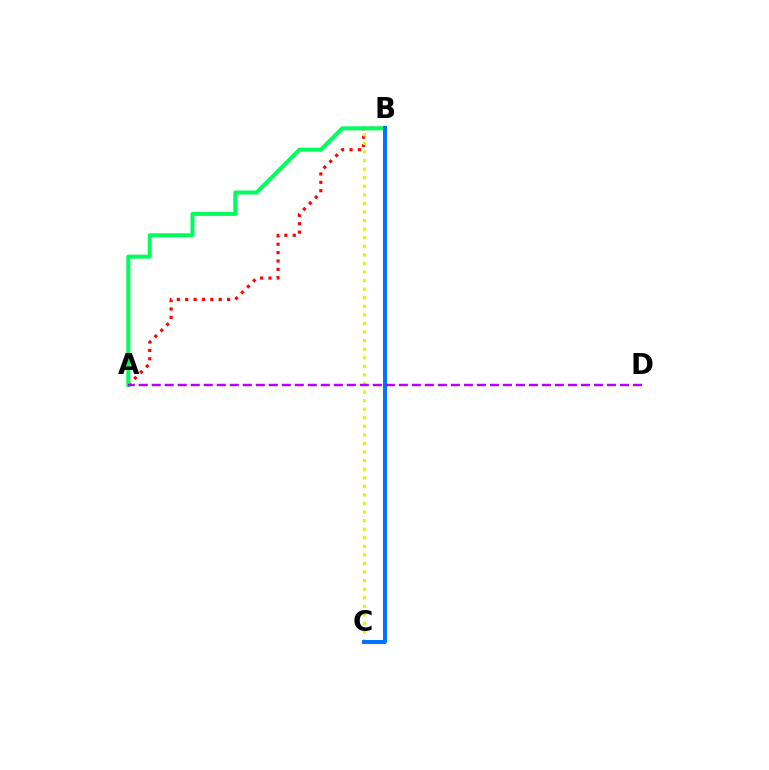{('A', 'B'): [{'color': '#ff0000', 'line_style': 'dotted', 'thickness': 2.28}, {'color': '#00ff5c', 'line_style': 'solid', 'thickness': 2.91}], ('B', 'C'): [{'color': '#d1ff00', 'line_style': 'dotted', 'thickness': 2.33}, {'color': '#0074ff', 'line_style': 'solid', 'thickness': 2.88}], ('A', 'D'): [{'color': '#b900ff', 'line_style': 'dashed', 'thickness': 1.77}]}